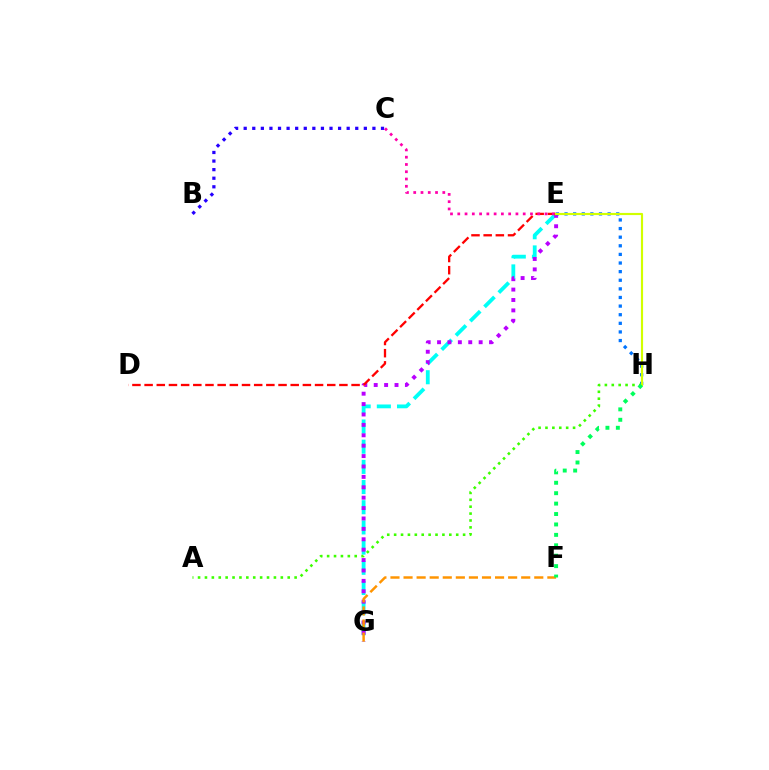{('E', 'G'): [{'color': '#00fff6', 'line_style': 'dashed', 'thickness': 2.74}, {'color': '#b900ff', 'line_style': 'dotted', 'thickness': 2.83}], ('F', 'G'): [{'color': '#ff9400', 'line_style': 'dashed', 'thickness': 1.78}], ('D', 'E'): [{'color': '#ff0000', 'line_style': 'dashed', 'thickness': 1.65}], ('C', 'E'): [{'color': '#ff00ac', 'line_style': 'dotted', 'thickness': 1.98}], ('E', 'H'): [{'color': '#0074ff', 'line_style': 'dotted', 'thickness': 2.34}, {'color': '#d1ff00', 'line_style': 'solid', 'thickness': 1.56}], ('A', 'H'): [{'color': '#3dff00', 'line_style': 'dotted', 'thickness': 1.87}], ('B', 'C'): [{'color': '#2500ff', 'line_style': 'dotted', 'thickness': 2.33}], ('F', 'H'): [{'color': '#00ff5c', 'line_style': 'dotted', 'thickness': 2.83}]}